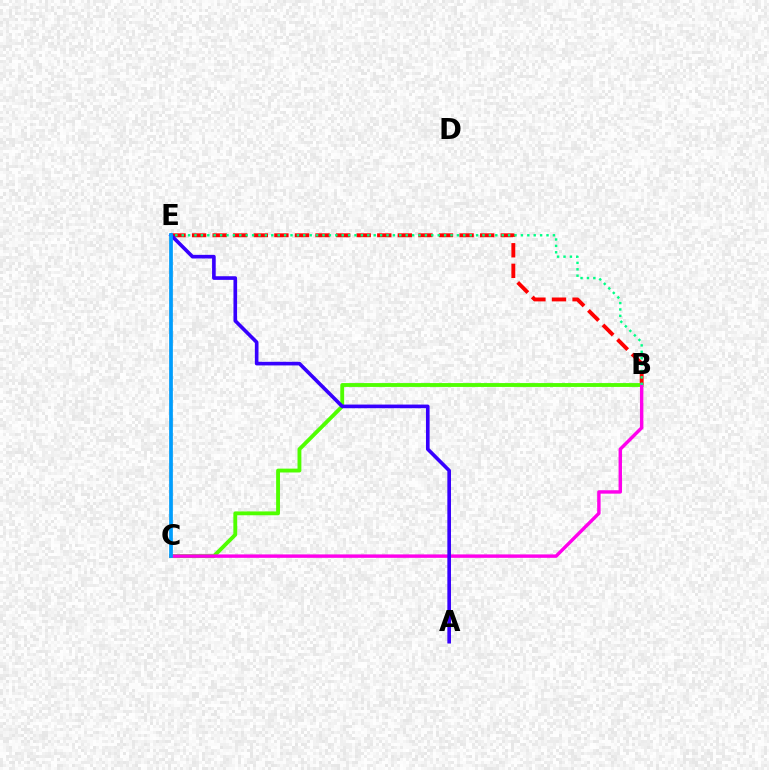{('B', 'E'): [{'color': '#ff0000', 'line_style': 'dashed', 'thickness': 2.8}, {'color': '#00ff86', 'line_style': 'dotted', 'thickness': 1.74}], ('C', 'E'): [{'color': '#ffd500', 'line_style': 'solid', 'thickness': 1.67}, {'color': '#009eff', 'line_style': 'solid', 'thickness': 2.68}], ('B', 'C'): [{'color': '#4fff00', 'line_style': 'solid', 'thickness': 2.77}, {'color': '#ff00ed', 'line_style': 'solid', 'thickness': 2.46}], ('A', 'E'): [{'color': '#3700ff', 'line_style': 'solid', 'thickness': 2.62}]}